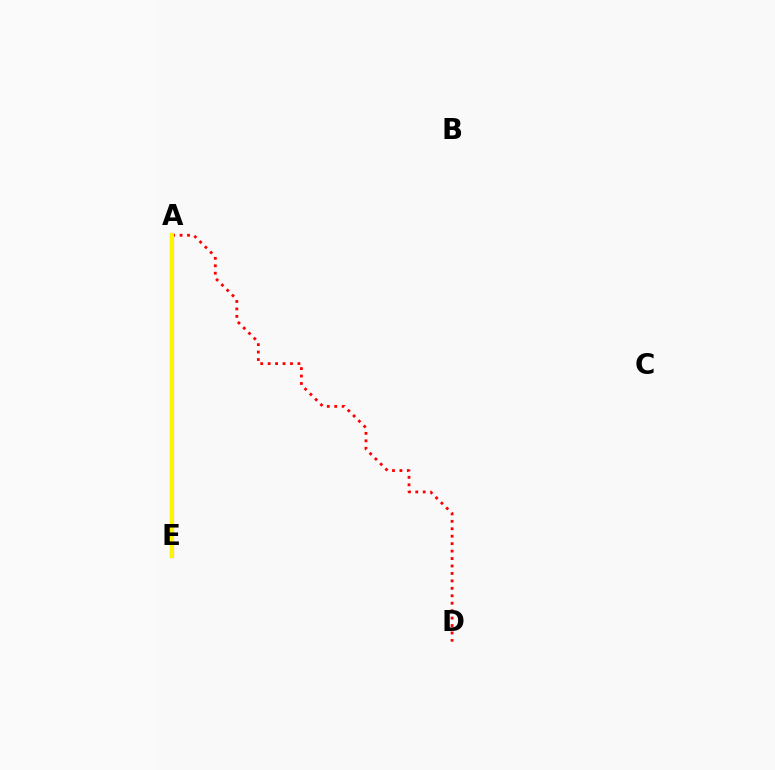{('A', 'E'): [{'color': '#08ff00', 'line_style': 'dotted', 'thickness': 2.06}, {'color': '#0010ff', 'line_style': 'dotted', 'thickness': 2.01}, {'color': '#00fff6', 'line_style': 'dashed', 'thickness': 1.51}, {'color': '#ee00ff', 'line_style': 'solid', 'thickness': 2.97}, {'color': '#fcf500', 'line_style': 'solid', 'thickness': 2.98}], ('A', 'D'): [{'color': '#ff0000', 'line_style': 'dotted', 'thickness': 2.02}]}